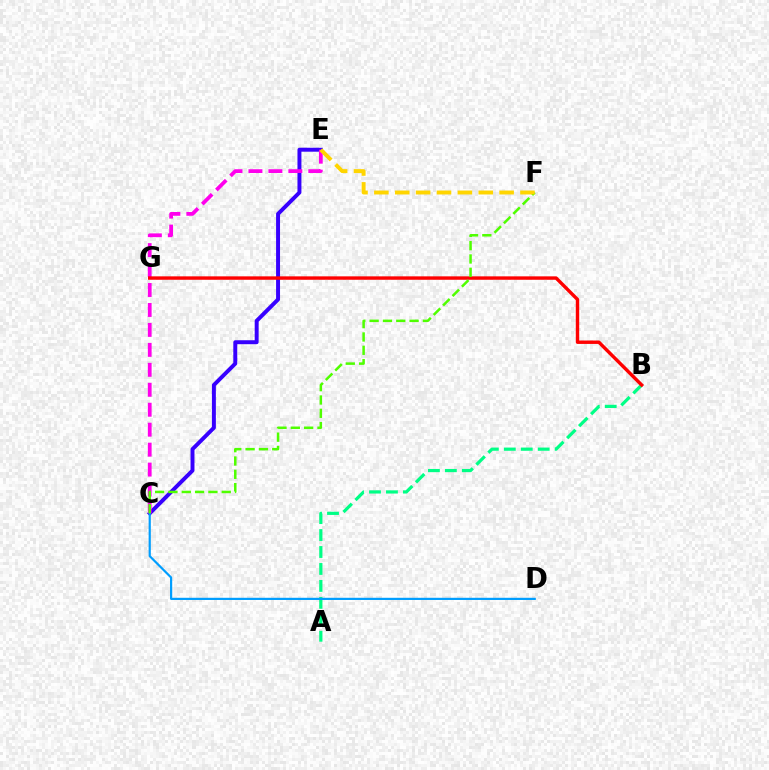{('A', 'B'): [{'color': '#00ff86', 'line_style': 'dashed', 'thickness': 2.3}], ('C', 'E'): [{'color': '#3700ff', 'line_style': 'solid', 'thickness': 2.84}, {'color': '#ff00ed', 'line_style': 'dashed', 'thickness': 2.71}], ('C', 'D'): [{'color': '#009eff', 'line_style': 'solid', 'thickness': 1.58}], ('B', 'G'): [{'color': '#ff0000', 'line_style': 'solid', 'thickness': 2.46}], ('C', 'F'): [{'color': '#4fff00', 'line_style': 'dashed', 'thickness': 1.81}], ('E', 'F'): [{'color': '#ffd500', 'line_style': 'dashed', 'thickness': 2.84}]}